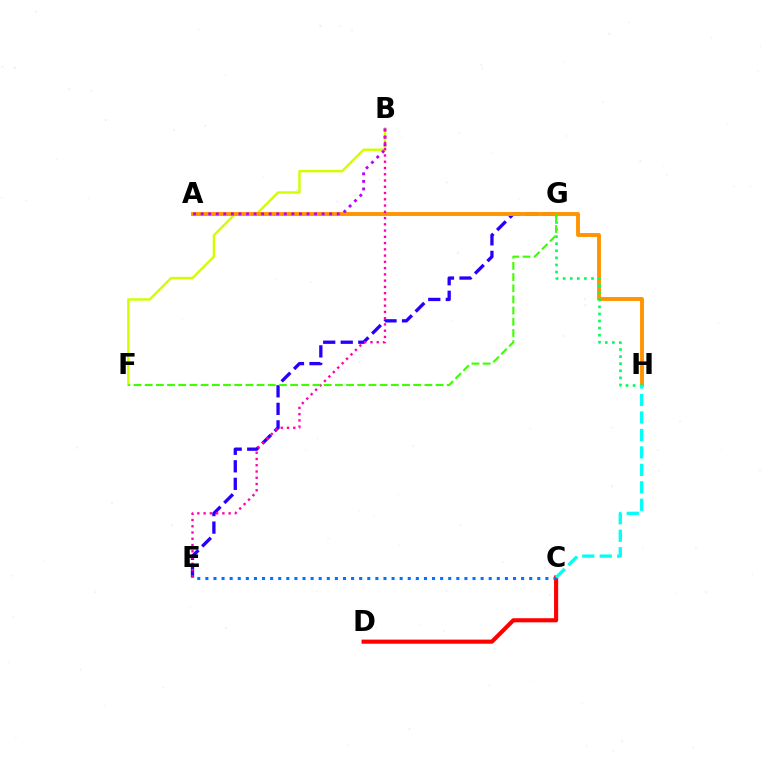{('E', 'G'): [{'color': '#2500ff', 'line_style': 'dashed', 'thickness': 2.38}], ('B', 'F'): [{'color': '#d1ff00', 'line_style': 'solid', 'thickness': 1.75}], ('A', 'H'): [{'color': '#ff9400', 'line_style': 'solid', 'thickness': 2.8}], ('C', 'D'): [{'color': '#ff0000', 'line_style': 'solid', 'thickness': 2.96}], ('A', 'B'): [{'color': '#b900ff', 'line_style': 'dotted', 'thickness': 2.05}], ('C', 'E'): [{'color': '#0074ff', 'line_style': 'dotted', 'thickness': 2.2}], ('G', 'H'): [{'color': '#00ff5c', 'line_style': 'dotted', 'thickness': 1.92}], ('C', 'H'): [{'color': '#00fff6', 'line_style': 'dashed', 'thickness': 2.37}], ('B', 'E'): [{'color': '#ff00ac', 'line_style': 'dotted', 'thickness': 1.7}], ('F', 'G'): [{'color': '#3dff00', 'line_style': 'dashed', 'thickness': 1.52}]}